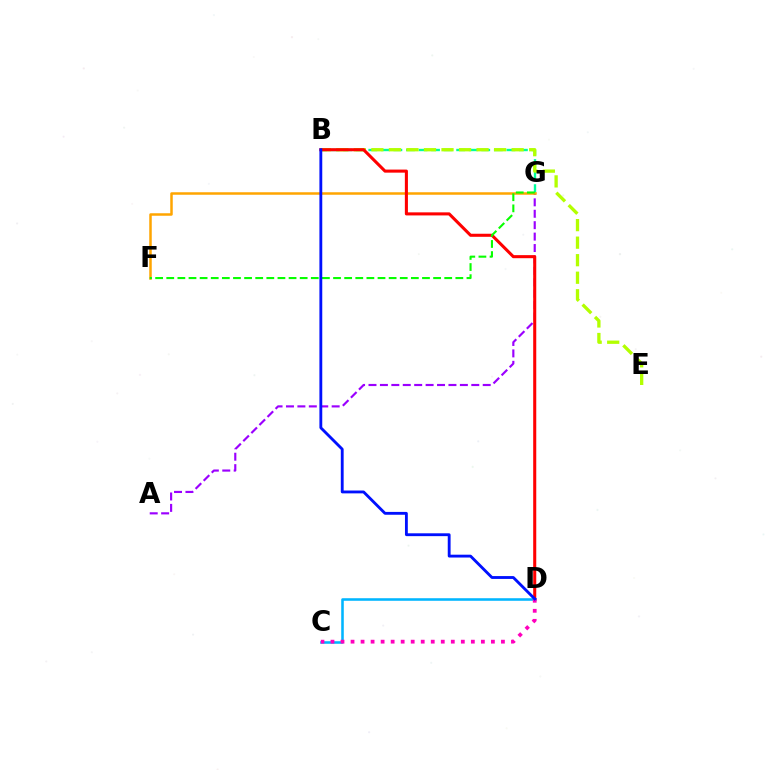{('A', 'G'): [{'color': '#9b00ff', 'line_style': 'dashed', 'thickness': 1.55}], ('B', 'G'): [{'color': '#00ff9d', 'line_style': 'dashed', 'thickness': 1.71}], ('B', 'E'): [{'color': '#b3ff00', 'line_style': 'dashed', 'thickness': 2.38}], ('F', 'G'): [{'color': '#ffa500', 'line_style': 'solid', 'thickness': 1.8}, {'color': '#08ff00', 'line_style': 'dashed', 'thickness': 1.51}], ('C', 'D'): [{'color': '#00b5ff', 'line_style': 'solid', 'thickness': 1.84}, {'color': '#ff00bd', 'line_style': 'dotted', 'thickness': 2.72}], ('B', 'D'): [{'color': '#ff0000', 'line_style': 'solid', 'thickness': 2.21}, {'color': '#0010ff', 'line_style': 'solid', 'thickness': 2.05}]}